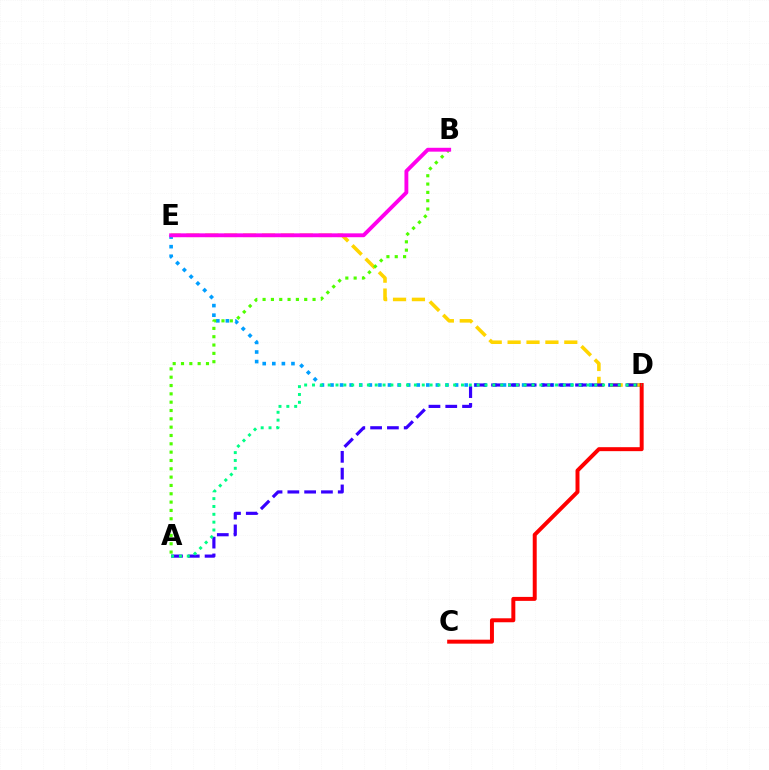{('D', 'E'): [{'color': '#009eff', 'line_style': 'dotted', 'thickness': 2.6}, {'color': '#ffd500', 'line_style': 'dashed', 'thickness': 2.57}], ('A', 'D'): [{'color': '#3700ff', 'line_style': 'dashed', 'thickness': 2.28}, {'color': '#00ff86', 'line_style': 'dotted', 'thickness': 2.13}], ('C', 'D'): [{'color': '#ff0000', 'line_style': 'solid', 'thickness': 2.86}], ('A', 'B'): [{'color': '#4fff00', 'line_style': 'dotted', 'thickness': 2.26}], ('B', 'E'): [{'color': '#ff00ed', 'line_style': 'solid', 'thickness': 2.79}]}